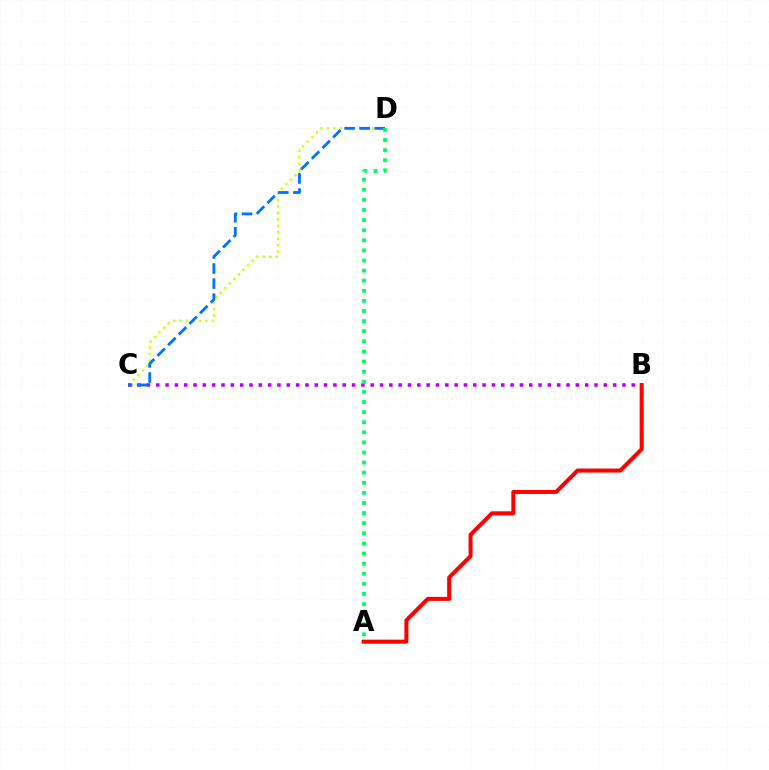{('C', 'D'): [{'color': '#d1ff00', 'line_style': 'dotted', 'thickness': 1.75}, {'color': '#0074ff', 'line_style': 'dashed', 'thickness': 2.05}], ('A', 'B'): [{'color': '#ff0000', 'line_style': 'solid', 'thickness': 2.89}], ('B', 'C'): [{'color': '#b900ff', 'line_style': 'dotted', 'thickness': 2.53}], ('A', 'D'): [{'color': '#00ff5c', 'line_style': 'dotted', 'thickness': 2.75}]}